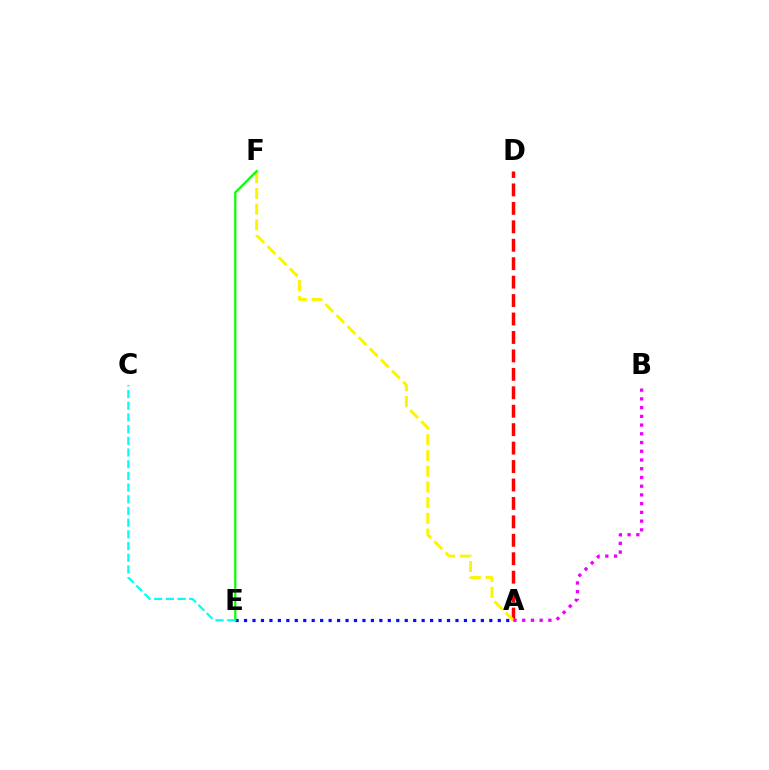{('A', 'D'): [{'color': '#ff0000', 'line_style': 'dashed', 'thickness': 2.51}], ('A', 'F'): [{'color': '#fcf500', 'line_style': 'dashed', 'thickness': 2.13}], ('A', 'E'): [{'color': '#0010ff', 'line_style': 'dotted', 'thickness': 2.3}], ('E', 'F'): [{'color': '#08ff00', 'line_style': 'solid', 'thickness': 1.61}], ('A', 'B'): [{'color': '#ee00ff', 'line_style': 'dotted', 'thickness': 2.37}], ('C', 'E'): [{'color': '#00fff6', 'line_style': 'dashed', 'thickness': 1.59}]}